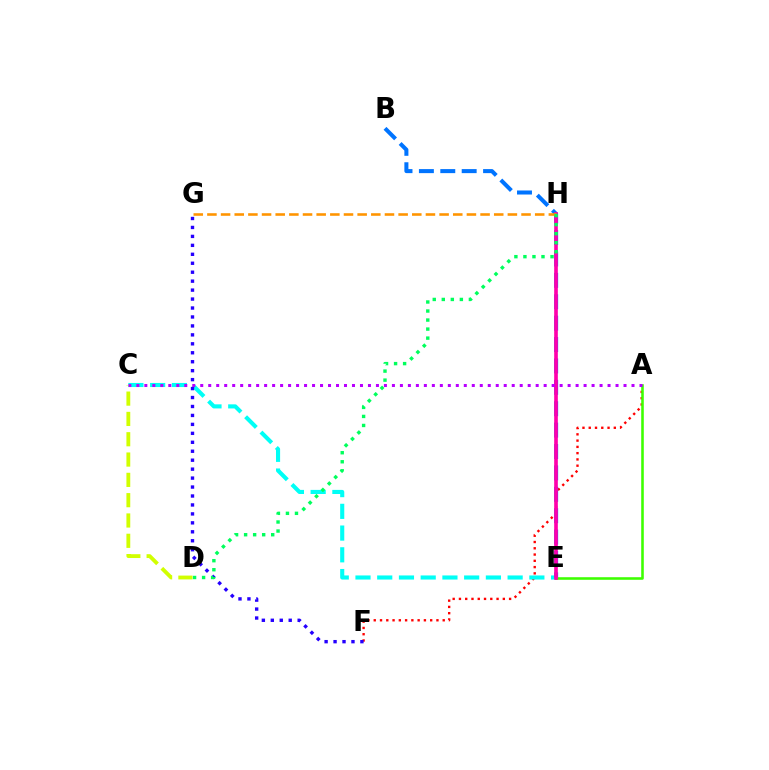{('A', 'F'): [{'color': '#ff0000', 'line_style': 'dotted', 'thickness': 1.7}], ('C', 'E'): [{'color': '#00fff6', 'line_style': 'dashed', 'thickness': 2.95}], ('C', 'D'): [{'color': '#d1ff00', 'line_style': 'dashed', 'thickness': 2.76}], ('A', 'E'): [{'color': '#3dff00', 'line_style': 'solid', 'thickness': 1.86}], ('B', 'E'): [{'color': '#0074ff', 'line_style': 'dashed', 'thickness': 2.91}], ('E', 'H'): [{'color': '#ff00ac', 'line_style': 'solid', 'thickness': 2.63}], ('F', 'G'): [{'color': '#2500ff', 'line_style': 'dotted', 'thickness': 2.43}], ('G', 'H'): [{'color': '#ff9400', 'line_style': 'dashed', 'thickness': 1.86}], ('D', 'H'): [{'color': '#00ff5c', 'line_style': 'dotted', 'thickness': 2.45}], ('A', 'C'): [{'color': '#b900ff', 'line_style': 'dotted', 'thickness': 2.17}]}